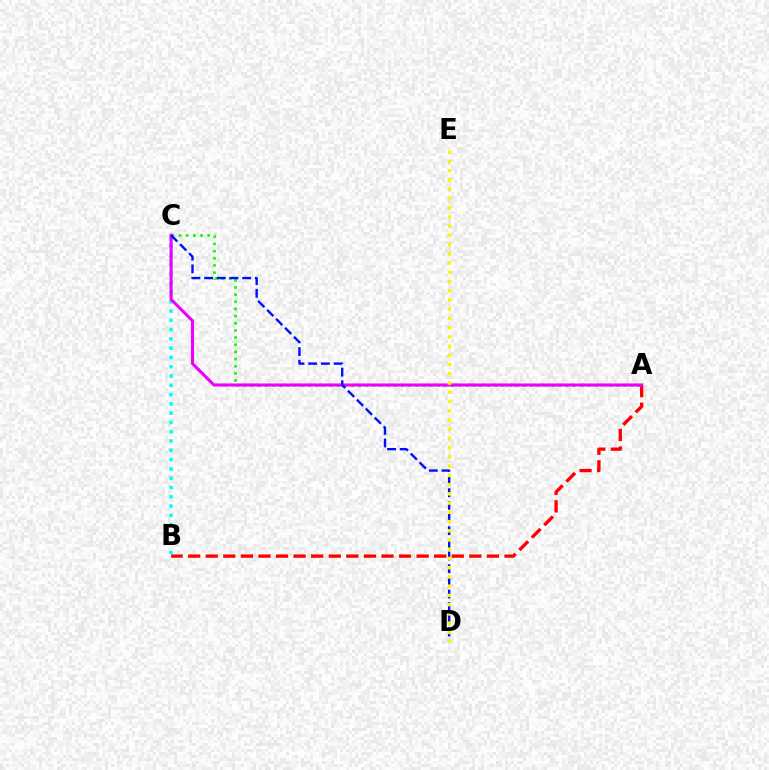{('A', 'B'): [{'color': '#ff0000', 'line_style': 'dashed', 'thickness': 2.39}], ('A', 'C'): [{'color': '#08ff00', 'line_style': 'dotted', 'thickness': 1.95}, {'color': '#ee00ff', 'line_style': 'solid', 'thickness': 2.22}], ('B', 'C'): [{'color': '#00fff6', 'line_style': 'dotted', 'thickness': 2.52}], ('C', 'D'): [{'color': '#0010ff', 'line_style': 'dashed', 'thickness': 1.72}], ('D', 'E'): [{'color': '#fcf500', 'line_style': 'dotted', 'thickness': 2.51}]}